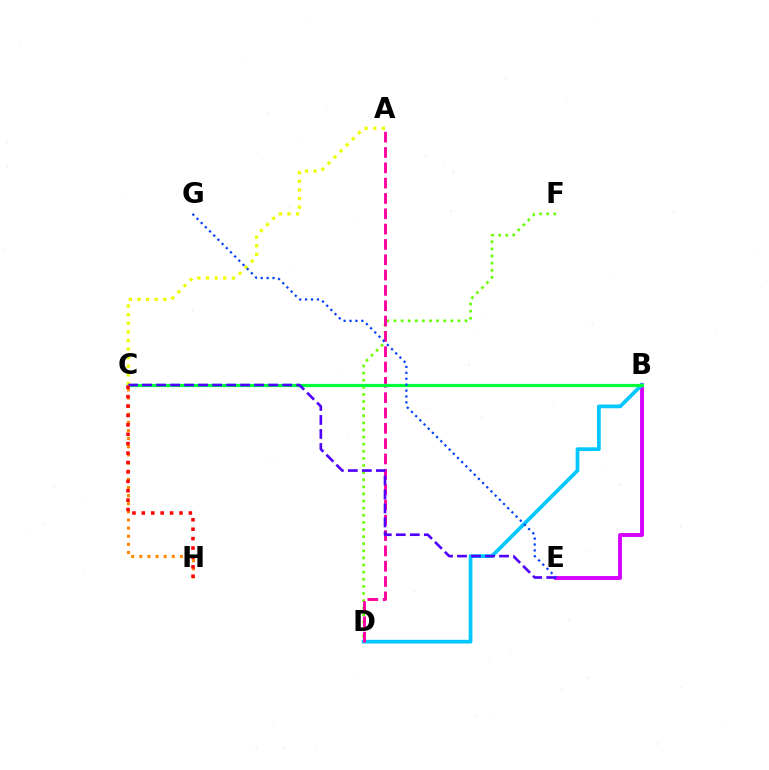{('B', 'E'): [{'color': '#d600ff', 'line_style': 'solid', 'thickness': 2.79}], ('D', 'F'): [{'color': '#66ff00', 'line_style': 'dotted', 'thickness': 1.93}], ('B', 'D'): [{'color': '#00c7ff', 'line_style': 'solid', 'thickness': 2.68}], ('C', 'H'): [{'color': '#ff8800', 'line_style': 'dotted', 'thickness': 2.21}, {'color': '#ff0000', 'line_style': 'dotted', 'thickness': 2.56}], ('A', 'D'): [{'color': '#ff00a0', 'line_style': 'dashed', 'thickness': 2.08}], ('B', 'C'): [{'color': '#00ffaf', 'line_style': 'solid', 'thickness': 2.34}, {'color': '#00ff27', 'line_style': 'solid', 'thickness': 1.82}], ('A', 'C'): [{'color': '#eeff00', 'line_style': 'dotted', 'thickness': 2.34}], ('C', 'E'): [{'color': '#4f00ff', 'line_style': 'dashed', 'thickness': 1.9}], ('E', 'G'): [{'color': '#003fff', 'line_style': 'dotted', 'thickness': 1.61}]}